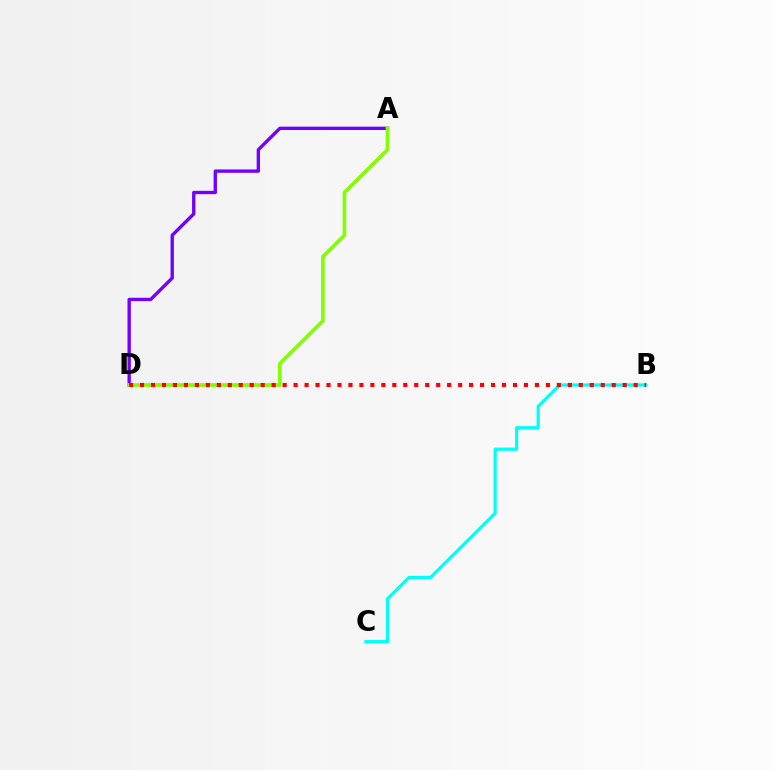{('A', 'D'): [{'color': '#7200ff', 'line_style': 'solid', 'thickness': 2.41}, {'color': '#84ff00', 'line_style': 'solid', 'thickness': 2.65}], ('B', 'C'): [{'color': '#00fff6', 'line_style': 'solid', 'thickness': 2.31}], ('B', 'D'): [{'color': '#ff0000', 'line_style': 'dotted', 'thickness': 2.98}]}